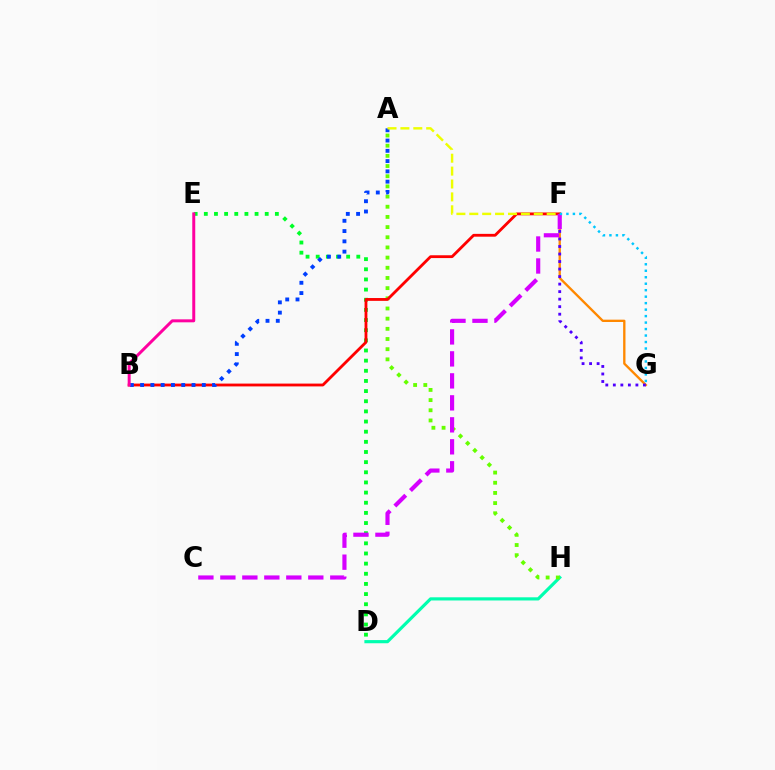{('F', 'G'): [{'color': '#ff8800', 'line_style': 'solid', 'thickness': 1.68}, {'color': '#4f00ff', 'line_style': 'dotted', 'thickness': 2.04}, {'color': '#00c7ff', 'line_style': 'dotted', 'thickness': 1.76}], ('D', 'E'): [{'color': '#00ff27', 'line_style': 'dotted', 'thickness': 2.76}], ('D', 'H'): [{'color': '#00ffaf', 'line_style': 'solid', 'thickness': 2.28}], ('A', 'H'): [{'color': '#66ff00', 'line_style': 'dotted', 'thickness': 2.76}], ('B', 'F'): [{'color': '#ff0000', 'line_style': 'solid', 'thickness': 2.03}], ('A', 'B'): [{'color': '#003fff', 'line_style': 'dotted', 'thickness': 2.79}], ('B', 'E'): [{'color': '#ff00a0', 'line_style': 'solid', 'thickness': 2.14}], ('A', 'F'): [{'color': '#eeff00', 'line_style': 'dashed', 'thickness': 1.75}], ('C', 'F'): [{'color': '#d600ff', 'line_style': 'dashed', 'thickness': 2.99}]}